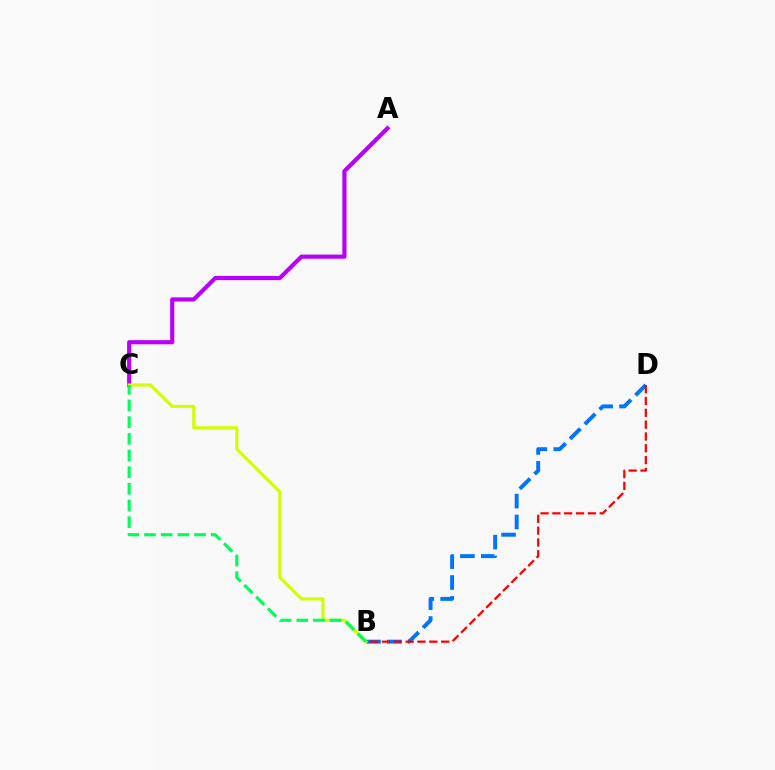{('A', 'C'): [{'color': '#b900ff', 'line_style': 'solid', 'thickness': 2.99}], ('B', 'D'): [{'color': '#0074ff', 'line_style': 'dashed', 'thickness': 2.83}, {'color': '#ff0000', 'line_style': 'dashed', 'thickness': 1.61}], ('B', 'C'): [{'color': '#d1ff00', 'line_style': 'solid', 'thickness': 2.24}, {'color': '#00ff5c', 'line_style': 'dashed', 'thickness': 2.27}]}